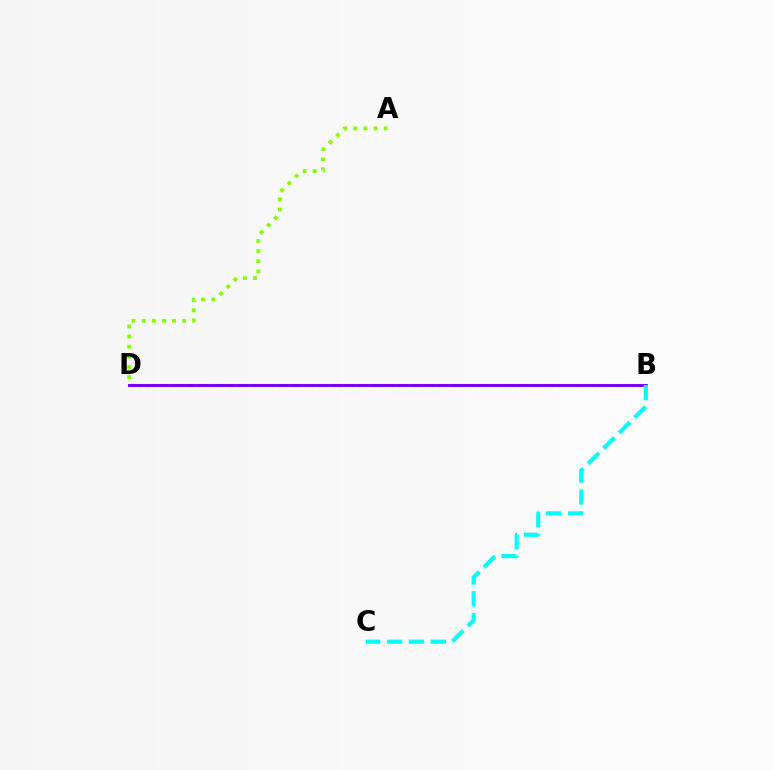{('B', 'D'): [{'color': '#ff0000', 'line_style': 'dashed', 'thickness': 1.8}, {'color': '#7200ff', 'line_style': 'solid', 'thickness': 2.09}], ('A', 'D'): [{'color': '#84ff00', 'line_style': 'dotted', 'thickness': 2.75}], ('B', 'C'): [{'color': '#00fff6', 'line_style': 'dashed', 'thickness': 2.97}]}